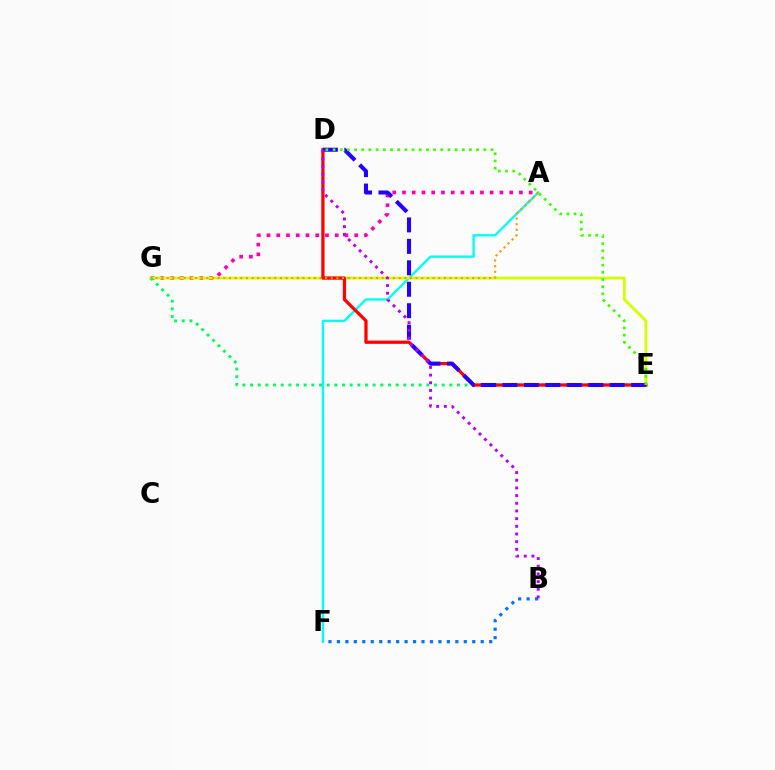{('A', 'G'): [{'color': '#ff00ac', 'line_style': 'dotted', 'thickness': 2.65}, {'color': '#ff9400', 'line_style': 'dotted', 'thickness': 1.54}], ('A', 'F'): [{'color': '#00fff6', 'line_style': 'solid', 'thickness': 1.7}], ('E', 'G'): [{'color': '#d1ff00', 'line_style': 'solid', 'thickness': 2.03}, {'color': '#00ff5c', 'line_style': 'dotted', 'thickness': 2.08}], ('B', 'F'): [{'color': '#0074ff', 'line_style': 'dotted', 'thickness': 2.3}], ('D', 'E'): [{'color': '#ff0000', 'line_style': 'solid', 'thickness': 2.33}, {'color': '#2500ff', 'line_style': 'dashed', 'thickness': 2.91}, {'color': '#3dff00', 'line_style': 'dotted', 'thickness': 1.95}], ('B', 'D'): [{'color': '#b900ff', 'line_style': 'dotted', 'thickness': 2.09}]}